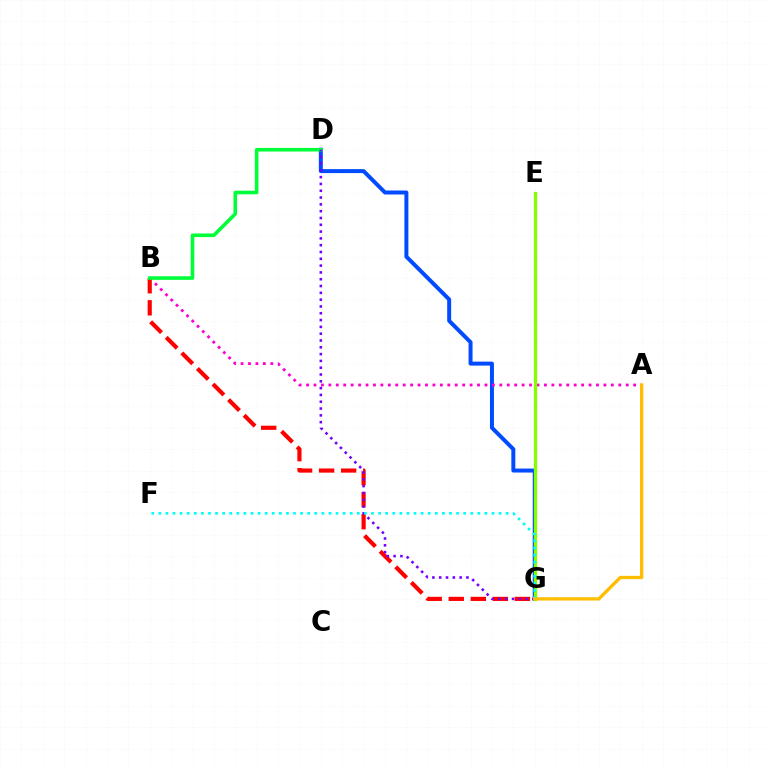{('D', 'G'): [{'color': '#004bff', 'line_style': 'solid', 'thickness': 2.86}, {'color': '#7200ff', 'line_style': 'dotted', 'thickness': 1.85}], ('A', 'B'): [{'color': '#ff00cf', 'line_style': 'dotted', 'thickness': 2.02}], ('B', 'G'): [{'color': '#ff0000', 'line_style': 'dashed', 'thickness': 2.99}], ('B', 'D'): [{'color': '#00ff39', 'line_style': 'solid', 'thickness': 2.59}], ('E', 'G'): [{'color': '#84ff00', 'line_style': 'solid', 'thickness': 2.35}], ('F', 'G'): [{'color': '#00fff6', 'line_style': 'dotted', 'thickness': 1.93}], ('A', 'G'): [{'color': '#ffbd00', 'line_style': 'solid', 'thickness': 2.37}]}